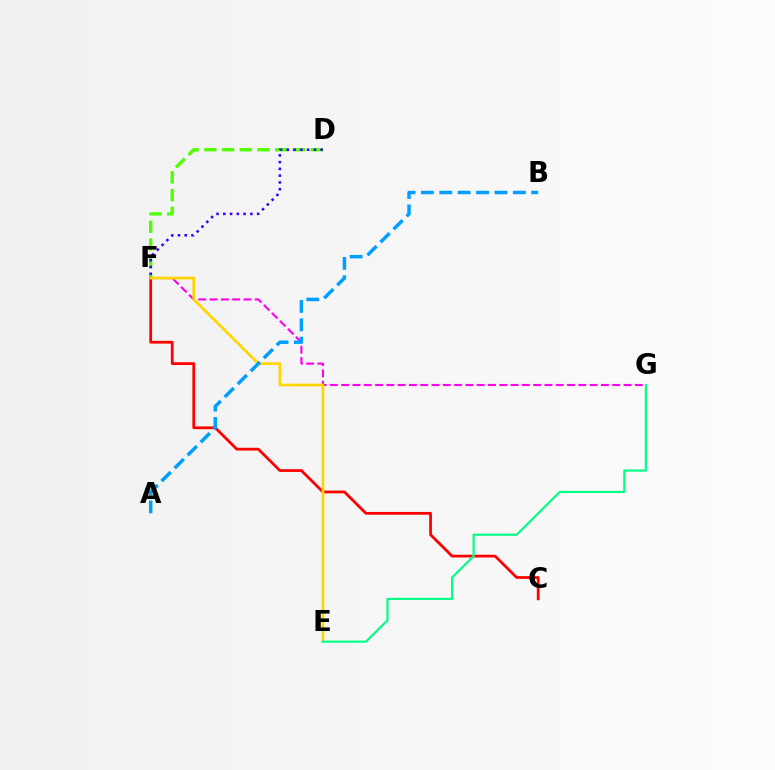{('D', 'F'): [{'color': '#4fff00', 'line_style': 'dashed', 'thickness': 2.41}, {'color': '#3700ff', 'line_style': 'dotted', 'thickness': 1.84}], ('F', 'G'): [{'color': '#ff00ed', 'line_style': 'dashed', 'thickness': 1.53}], ('C', 'F'): [{'color': '#ff0000', 'line_style': 'solid', 'thickness': 1.98}], ('E', 'F'): [{'color': '#ffd500', 'line_style': 'solid', 'thickness': 1.95}], ('A', 'B'): [{'color': '#009eff', 'line_style': 'dashed', 'thickness': 2.5}], ('E', 'G'): [{'color': '#00ff86', 'line_style': 'solid', 'thickness': 1.56}]}